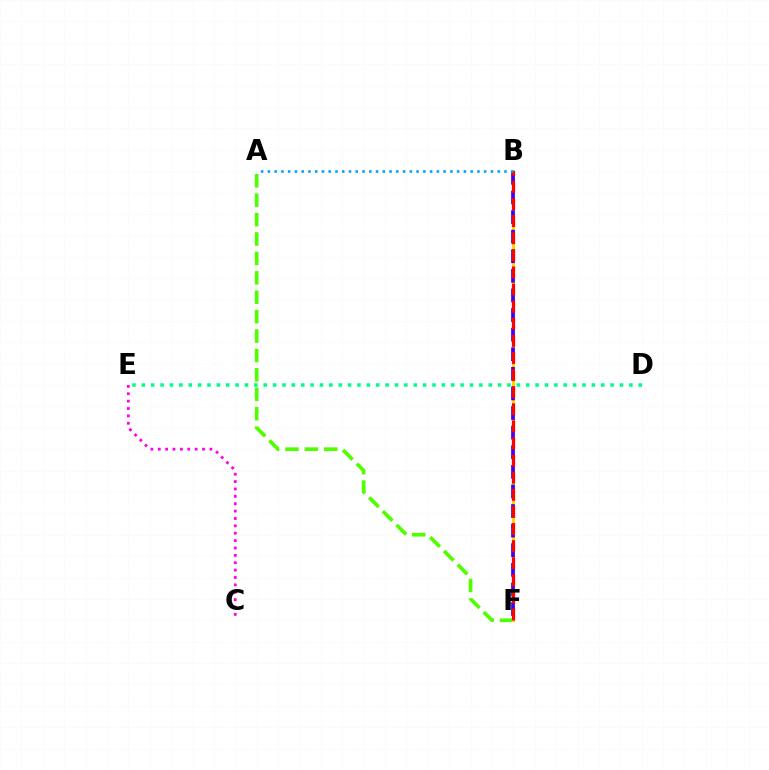{('C', 'E'): [{'color': '#ff00ed', 'line_style': 'dotted', 'thickness': 2.0}], ('A', 'F'): [{'color': '#4fff00', 'line_style': 'dashed', 'thickness': 2.64}], ('B', 'F'): [{'color': '#ffd500', 'line_style': 'solid', 'thickness': 2.27}, {'color': '#3700ff', 'line_style': 'dashed', 'thickness': 2.66}, {'color': '#ff0000', 'line_style': 'dashed', 'thickness': 2.32}], ('D', 'E'): [{'color': '#00ff86', 'line_style': 'dotted', 'thickness': 2.55}], ('A', 'B'): [{'color': '#009eff', 'line_style': 'dotted', 'thickness': 1.84}]}